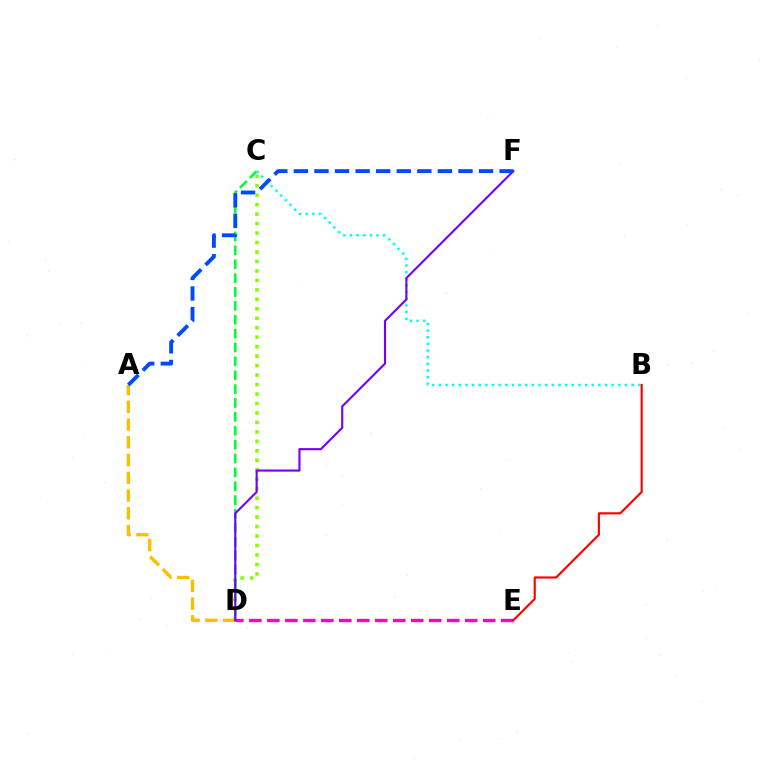{('A', 'D'): [{'color': '#ffbd00', 'line_style': 'dashed', 'thickness': 2.41}], ('C', 'D'): [{'color': '#84ff00', 'line_style': 'dotted', 'thickness': 2.57}, {'color': '#00ff39', 'line_style': 'dashed', 'thickness': 1.89}], ('D', 'E'): [{'color': '#ff00cf', 'line_style': 'dashed', 'thickness': 2.44}], ('B', 'C'): [{'color': '#00fff6', 'line_style': 'dotted', 'thickness': 1.81}], ('B', 'E'): [{'color': '#ff0000', 'line_style': 'solid', 'thickness': 1.55}], ('D', 'F'): [{'color': '#7200ff', 'line_style': 'solid', 'thickness': 1.53}], ('A', 'F'): [{'color': '#004bff', 'line_style': 'dashed', 'thickness': 2.79}]}